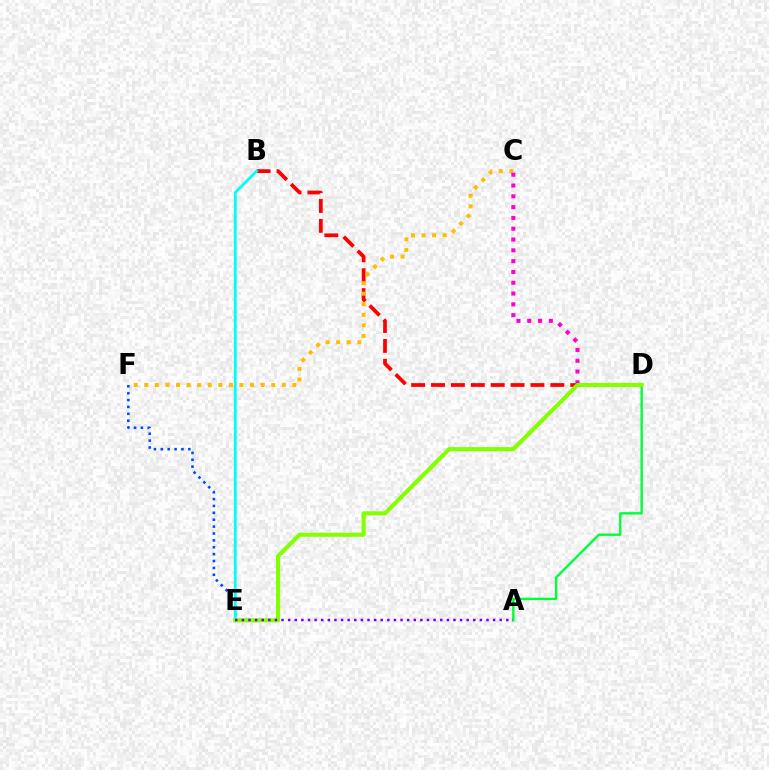{('E', 'F'): [{'color': '#004bff', 'line_style': 'dotted', 'thickness': 1.87}], ('A', 'D'): [{'color': '#00ff39', 'line_style': 'solid', 'thickness': 1.71}], ('B', 'D'): [{'color': '#ff0000', 'line_style': 'dashed', 'thickness': 2.7}], ('B', 'E'): [{'color': '#00fff6', 'line_style': 'solid', 'thickness': 2.02}], ('C', 'F'): [{'color': '#ffbd00', 'line_style': 'dotted', 'thickness': 2.87}], ('C', 'D'): [{'color': '#ff00cf', 'line_style': 'dotted', 'thickness': 2.93}], ('D', 'E'): [{'color': '#84ff00', 'line_style': 'solid', 'thickness': 2.95}], ('A', 'E'): [{'color': '#7200ff', 'line_style': 'dotted', 'thickness': 1.8}]}